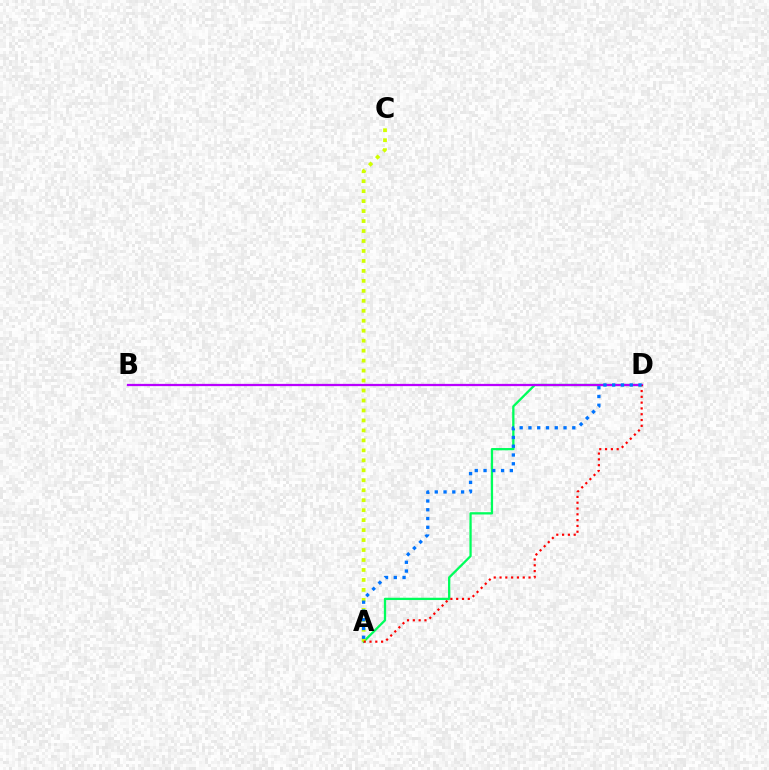{('A', 'D'): [{'color': '#00ff5c', 'line_style': 'solid', 'thickness': 1.65}, {'color': '#ff0000', 'line_style': 'dotted', 'thickness': 1.58}, {'color': '#0074ff', 'line_style': 'dotted', 'thickness': 2.38}], ('B', 'D'): [{'color': '#b900ff', 'line_style': 'solid', 'thickness': 1.62}], ('A', 'C'): [{'color': '#d1ff00', 'line_style': 'dotted', 'thickness': 2.71}]}